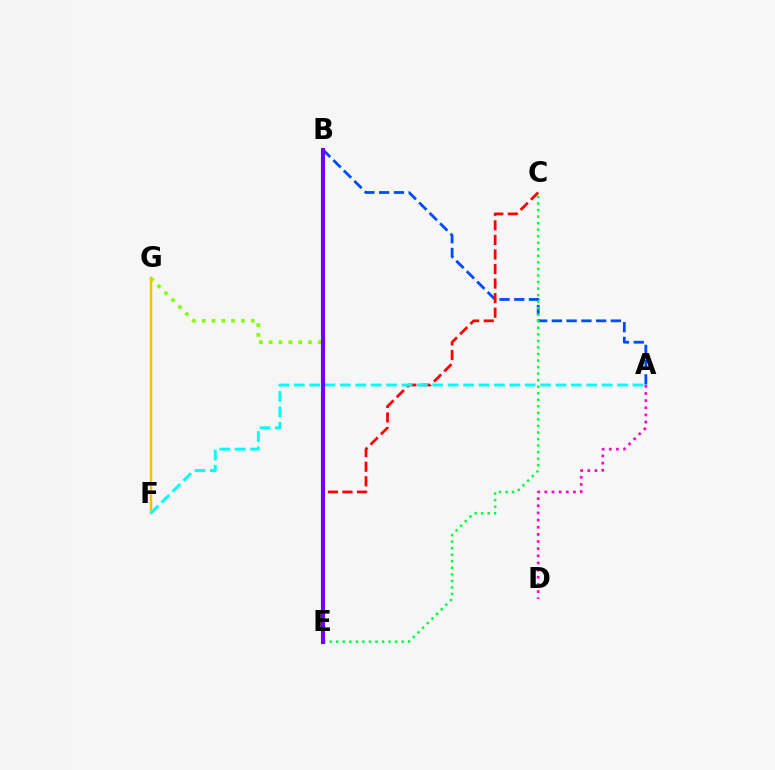{('A', 'B'): [{'color': '#004bff', 'line_style': 'dashed', 'thickness': 2.0}], ('C', 'E'): [{'color': '#ff0000', 'line_style': 'dashed', 'thickness': 1.98}, {'color': '#00ff39', 'line_style': 'dotted', 'thickness': 1.78}], ('E', 'G'): [{'color': '#84ff00', 'line_style': 'dotted', 'thickness': 2.67}], ('F', 'G'): [{'color': '#ffbd00', 'line_style': 'solid', 'thickness': 1.78}], ('A', 'D'): [{'color': '#ff00cf', 'line_style': 'dotted', 'thickness': 1.94}], ('A', 'F'): [{'color': '#00fff6', 'line_style': 'dashed', 'thickness': 2.09}], ('B', 'E'): [{'color': '#7200ff', 'line_style': 'solid', 'thickness': 2.95}]}